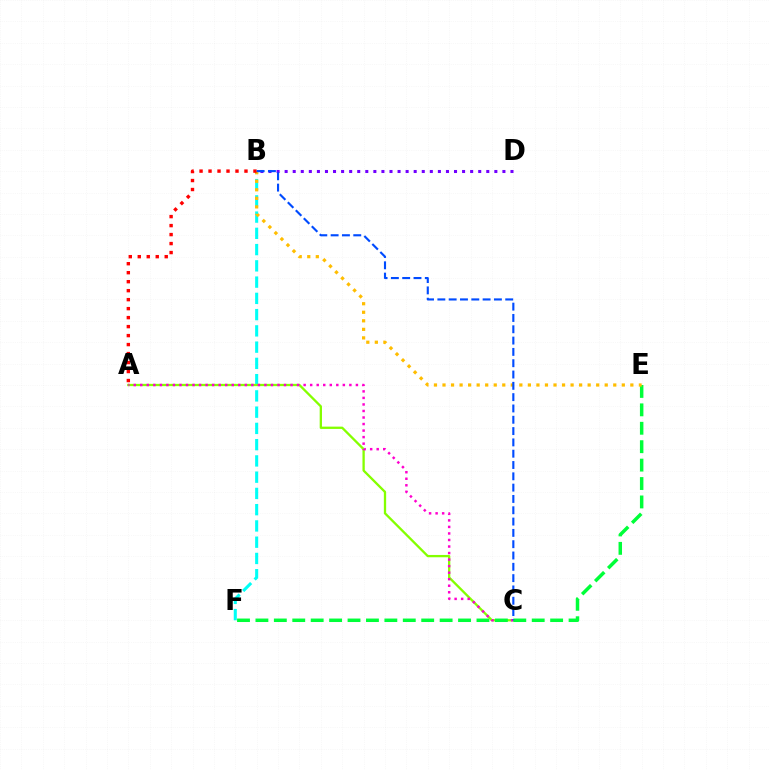{('B', 'F'): [{'color': '#00fff6', 'line_style': 'dashed', 'thickness': 2.21}], ('A', 'C'): [{'color': '#84ff00', 'line_style': 'solid', 'thickness': 1.66}, {'color': '#ff00cf', 'line_style': 'dotted', 'thickness': 1.78}], ('E', 'F'): [{'color': '#00ff39', 'line_style': 'dashed', 'thickness': 2.5}], ('B', 'E'): [{'color': '#ffbd00', 'line_style': 'dotted', 'thickness': 2.32}], ('B', 'D'): [{'color': '#7200ff', 'line_style': 'dotted', 'thickness': 2.19}], ('A', 'B'): [{'color': '#ff0000', 'line_style': 'dotted', 'thickness': 2.44}], ('B', 'C'): [{'color': '#004bff', 'line_style': 'dashed', 'thickness': 1.54}]}